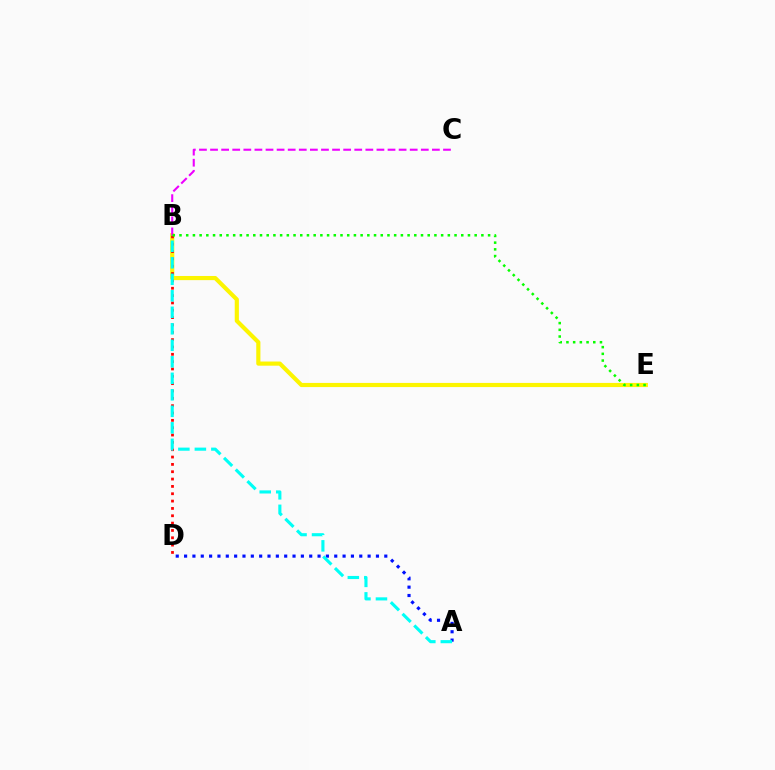{('A', 'D'): [{'color': '#0010ff', 'line_style': 'dotted', 'thickness': 2.27}], ('B', 'E'): [{'color': '#fcf500', 'line_style': 'solid', 'thickness': 2.99}, {'color': '#08ff00', 'line_style': 'dotted', 'thickness': 1.82}], ('B', 'D'): [{'color': '#ff0000', 'line_style': 'dotted', 'thickness': 1.99}], ('A', 'B'): [{'color': '#00fff6', 'line_style': 'dashed', 'thickness': 2.24}], ('B', 'C'): [{'color': '#ee00ff', 'line_style': 'dashed', 'thickness': 1.51}]}